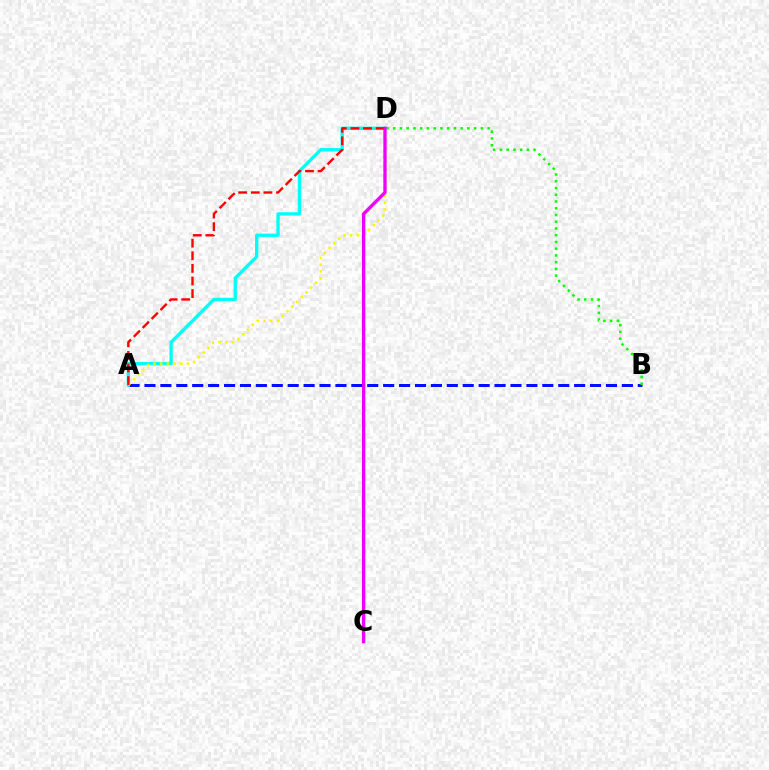{('A', 'B'): [{'color': '#0010ff', 'line_style': 'dashed', 'thickness': 2.16}], ('B', 'D'): [{'color': '#08ff00', 'line_style': 'dotted', 'thickness': 1.83}], ('A', 'D'): [{'color': '#00fff6', 'line_style': 'solid', 'thickness': 2.4}, {'color': '#fcf500', 'line_style': 'dotted', 'thickness': 1.83}, {'color': '#ff0000', 'line_style': 'dashed', 'thickness': 1.71}], ('C', 'D'): [{'color': '#ee00ff', 'line_style': 'solid', 'thickness': 2.4}]}